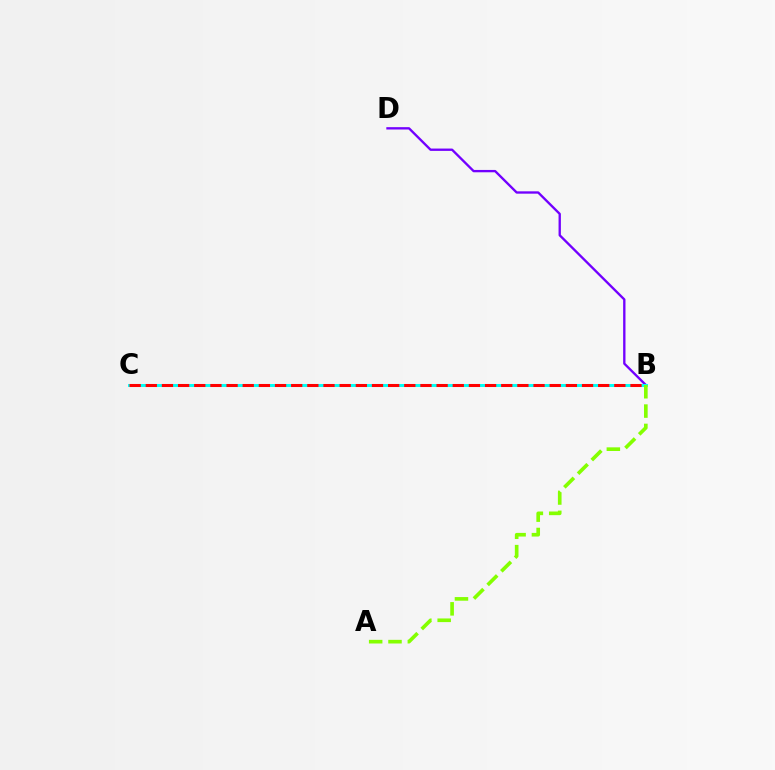{('B', 'D'): [{'color': '#7200ff', 'line_style': 'solid', 'thickness': 1.68}], ('B', 'C'): [{'color': '#00fff6', 'line_style': 'solid', 'thickness': 2.12}, {'color': '#ff0000', 'line_style': 'dashed', 'thickness': 2.19}], ('A', 'B'): [{'color': '#84ff00', 'line_style': 'dashed', 'thickness': 2.63}]}